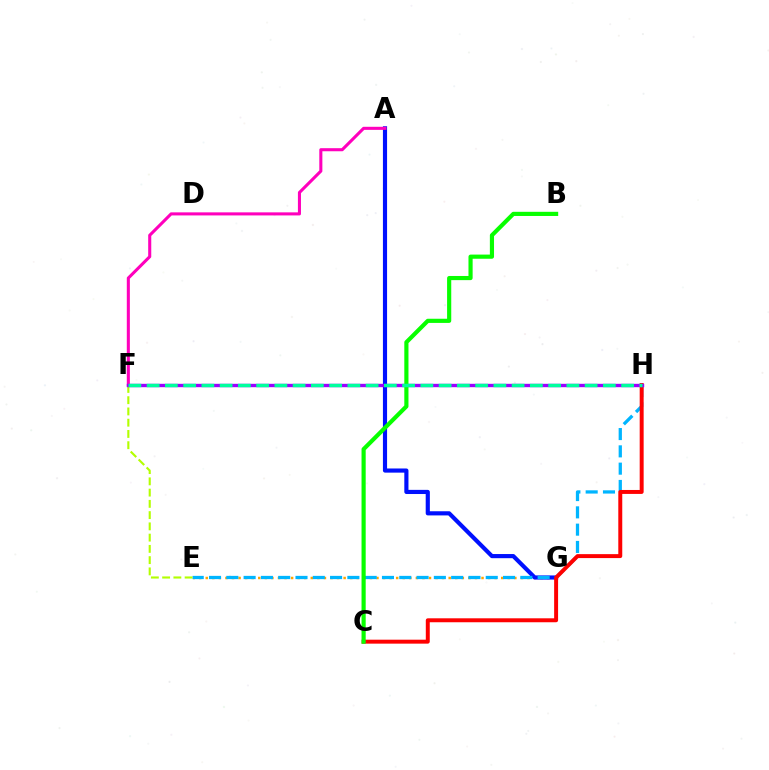{('E', 'G'): [{'color': '#ffa500', 'line_style': 'dotted', 'thickness': 1.78}], ('A', 'G'): [{'color': '#0010ff', 'line_style': 'solid', 'thickness': 2.99}], ('E', 'H'): [{'color': '#00b5ff', 'line_style': 'dashed', 'thickness': 2.35}], ('C', 'H'): [{'color': '#ff0000', 'line_style': 'solid', 'thickness': 2.85}], ('A', 'F'): [{'color': '#ff00bd', 'line_style': 'solid', 'thickness': 2.21}], ('E', 'F'): [{'color': '#b3ff00', 'line_style': 'dashed', 'thickness': 1.53}], ('F', 'H'): [{'color': '#9b00ff', 'line_style': 'solid', 'thickness': 2.43}, {'color': '#00ff9d', 'line_style': 'dashed', 'thickness': 2.48}], ('B', 'C'): [{'color': '#08ff00', 'line_style': 'solid', 'thickness': 2.99}]}